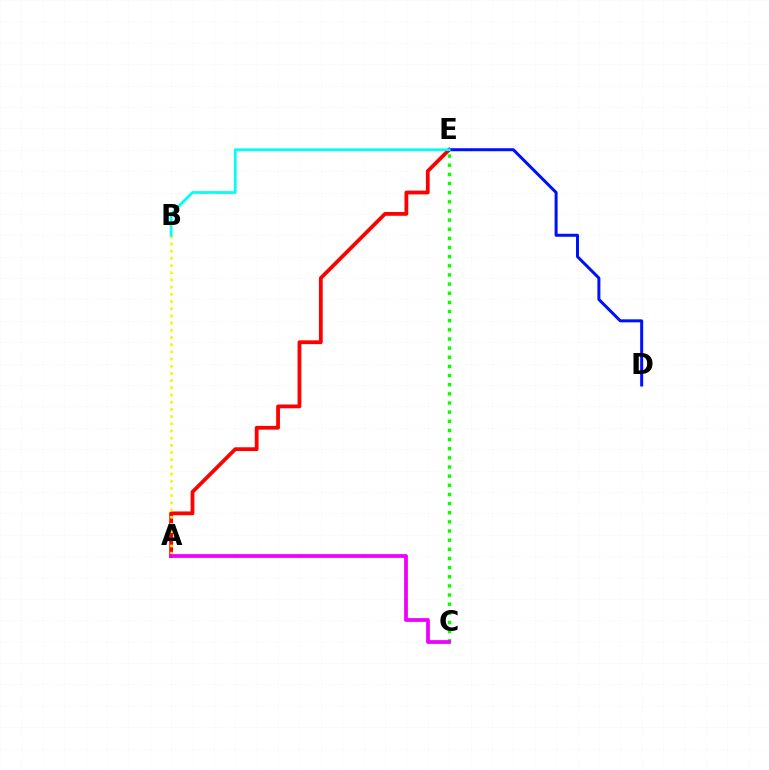{('A', 'E'): [{'color': '#ff0000', 'line_style': 'solid', 'thickness': 2.72}], ('C', 'E'): [{'color': '#08ff00', 'line_style': 'dotted', 'thickness': 2.48}], ('D', 'E'): [{'color': '#0010ff', 'line_style': 'solid', 'thickness': 2.16}], ('A', 'B'): [{'color': '#fcf500', 'line_style': 'dotted', 'thickness': 1.95}], ('B', 'E'): [{'color': '#00fff6', 'line_style': 'solid', 'thickness': 1.99}], ('A', 'C'): [{'color': '#ee00ff', 'line_style': 'solid', 'thickness': 2.7}]}